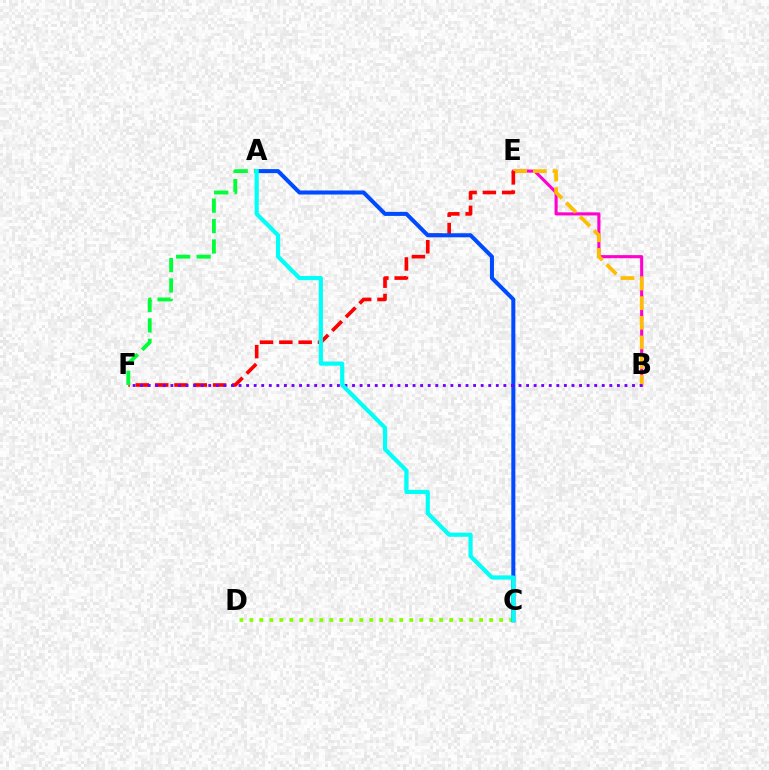{('C', 'D'): [{'color': '#84ff00', 'line_style': 'dotted', 'thickness': 2.71}], ('B', 'E'): [{'color': '#ff00cf', 'line_style': 'solid', 'thickness': 2.22}, {'color': '#ffbd00', 'line_style': 'dashed', 'thickness': 2.67}], ('E', 'F'): [{'color': '#ff0000', 'line_style': 'dashed', 'thickness': 2.62}], ('A', 'C'): [{'color': '#004bff', 'line_style': 'solid', 'thickness': 2.9}, {'color': '#00fff6', 'line_style': 'solid', 'thickness': 3.0}], ('A', 'F'): [{'color': '#00ff39', 'line_style': 'dashed', 'thickness': 2.78}], ('B', 'F'): [{'color': '#7200ff', 'line_style': 'dotted', 'thickness': 2.06}]}